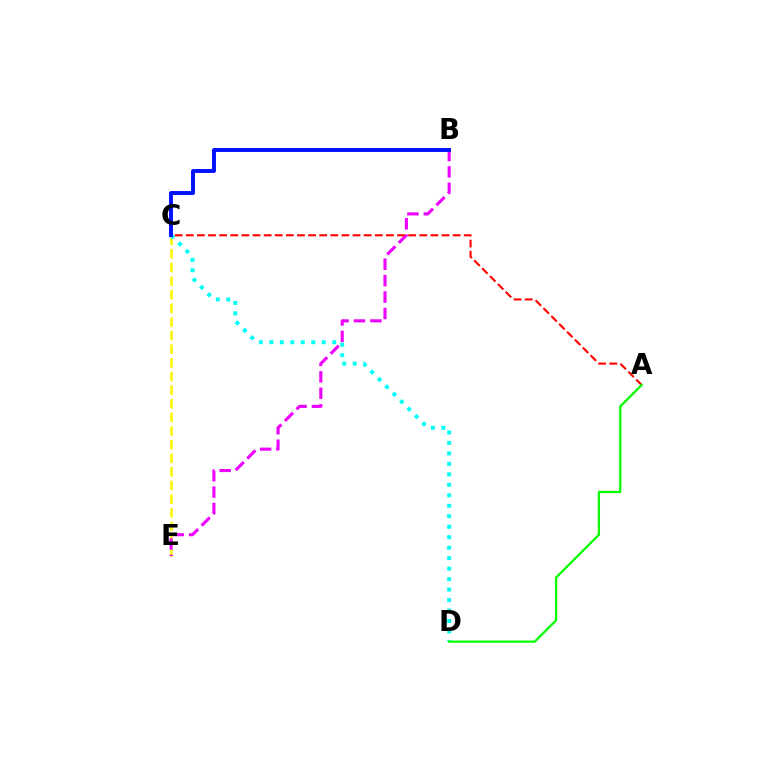{('C', 'E'): [{'color': '#fcf500', 'line_style': 'dashed', 'thickness': 1.85}], ('B', 'E'): [{'color': '#ee00ff', 'line_style': 'dashed', 'thickness': 2.23}], ('C', 'D'): [{'color': '#00fff6', 'line_style': 'dotted', 'thickness': 2.85}], ('A', 'C'): [{'color': '#ff0000', 'line_style': 'dashed', 'thickness': 1.51}], ('B', 'C'): [{'color': '#0010ff', 'line_style': 'solid', 'thickness': 2.81}], ('A', 'D'): [{'color': '#08ff00', 'line_style': 'solid', 'thickness': 1.65}]}